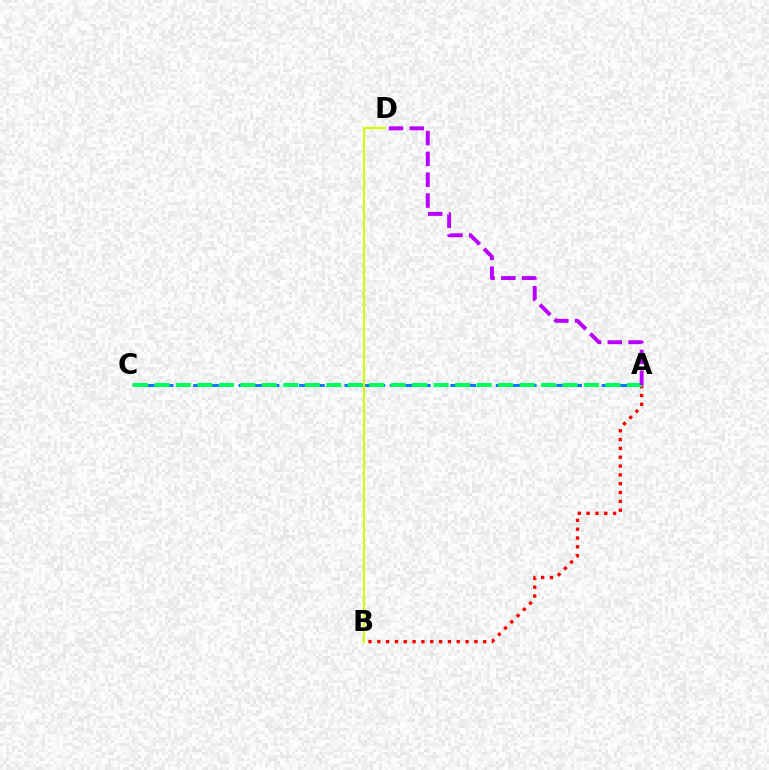{('A', 'B'): [{'color': '#ff0000', 'line_style': 'dotted', 'thickness': 2.4}], ('A', 'C'): [{'color': '#0074ff', 'line_style': 'dashed', 'thickness': 2.06}, {'color': '#00ff5c', 'line_style': 'dashed', 'thickness': 2.92}], ('A', 'D'): [{'color': '#b900ff', 'line_style': 'dashed', 'thickness': 2.83}], ('B', 'D'): [{'color': '#d1ff00', 'line_style': 'solid', 'thickness': 1.51}]}